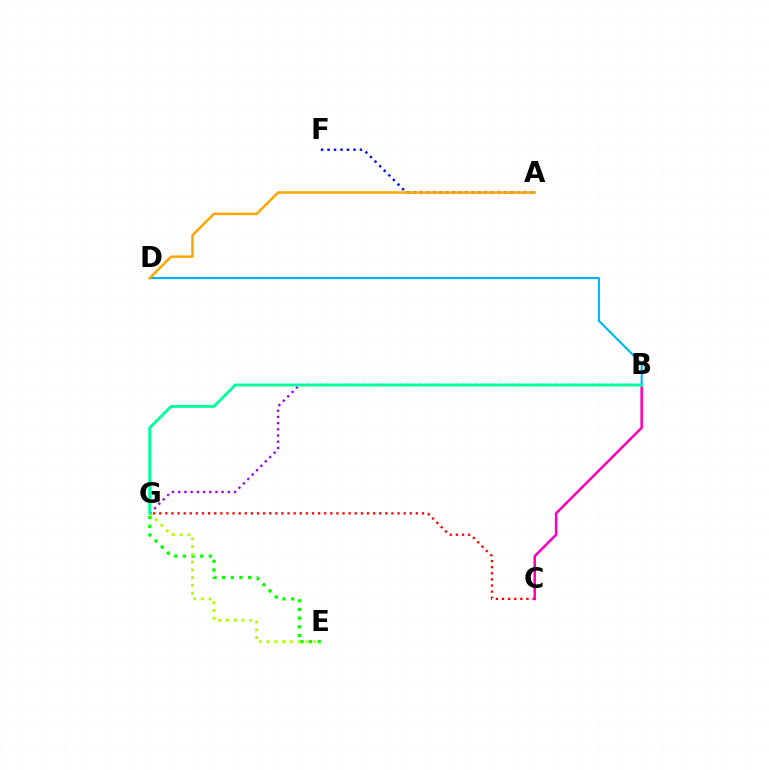{('E', 'G'): [{'color': '#08ff00', 'line_style': 'dotted', 'thickness': 2.35}, {'color': '#b3ff00', 'line_style': 'dotted', 'thickness': 2.11}], ('B', 'G'): [{'color': '#9b00ff', 'line_style': 'dotted', 'thickness': 1.68}, {'color': '#00ff9d', 'line_style': 'solid', 'thickness': 2.1}], ('C', 'G'): [{'color': '#ff0000', 'line_style': 'dotted', 'thickness': 1.66}], ('B', 'D'): [{'color': '#00b5ff', 'line_style': 'solid', 'thickness': 1.53}], ('B', 'C'): [{'color': '#ff00bd', 'line_style': 'solid', 'thickness': 1.84}], ('A', 'F'): [{'color': '#0010ff', 'line_style': 'dotted', 'thickness': 1.76}], ('A', 'D'): [{'color': '#ffa500', 'line_style': 'solid', 'thickness': 1.8}]}